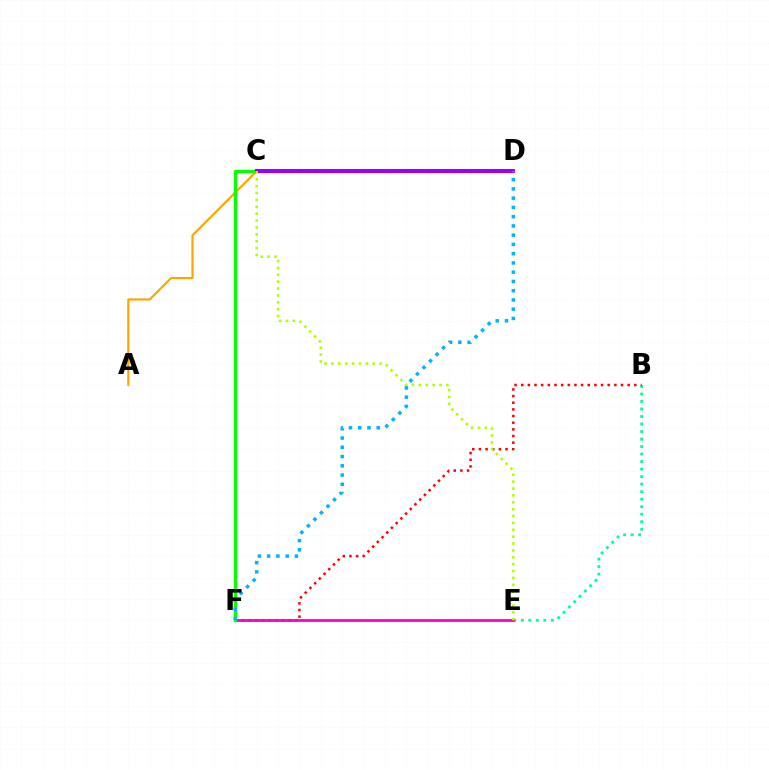{('B', 'E'): [{'color': '#00ff9d', 'line_style': 'dotted', 'thickness': 2.04}], ('B', 'F'): [{'color': '#ff0000', 'line_style': 'dotted', 'thickness': 1.81}], ('A', 'C'): [{'color': '#ffa500', 'line_style': 'solid', 'thickness': 1.58}], ('E', 'F'): [{'color': '#ff00bd', 'line_style': 'solid', 'thickness': 2.0}], ('C', 'F'): [{'color': '#08ff00', 'line_style': 'solid', 'thickness': 2.44}], ('C', 'D'): [{'color': '#0010ff', 'line_style': 'dotted', 'thickness': 2.21}, {'color': '#9b00ff', 'line_style': 'solid', 'thickness': 2.91}], ('C', 'E'): [{'color': '#b3ff00', 'line_style': 'dotted', 'thickness': 1.87}], ('D', 'F'): [{'color': '#00b5ff', 'line_style': 'dotted', 'thickness': 2.51}]}